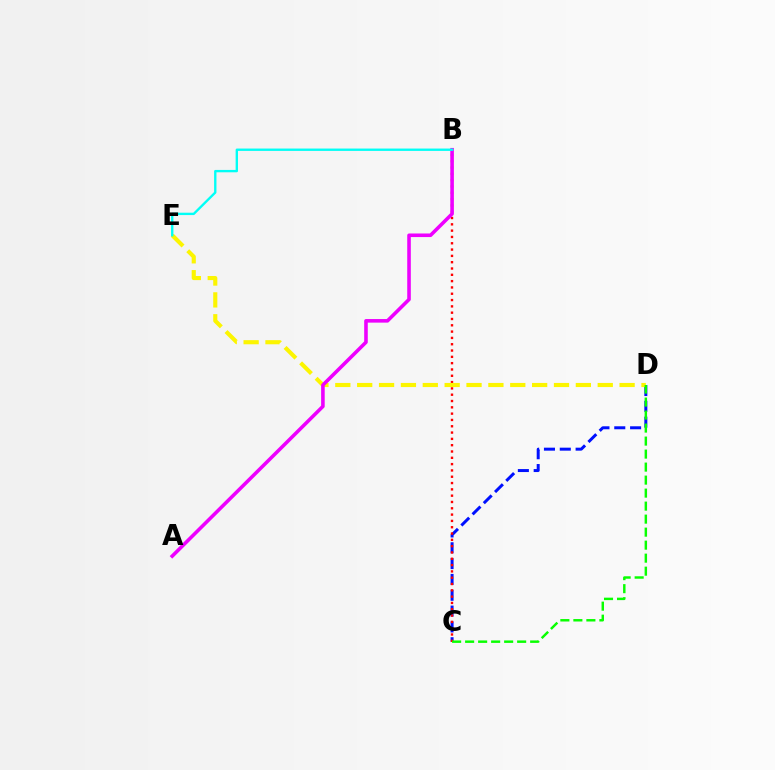{('C', 'D'): [{'color': '#0010ff', 'line_style': 'dashed', 'thickness': 2.15}, {'color': '#08ff00', 'line_style': 'dashed', 'thickness': 1.77}], ('B', 'C'): [{'color': '#ff0000', 'line_style': 'dotted', 'thickness': 1.71}], ('D', 'E'): [{'color': '#fcf500', 'line_style': 'dashed', 'thickness': 2.97}], ('A', 'B'): [{'color': '#ee00ff', 'line_style': 'solid', 'thickness': 2.58}], ('B', 'E'): [{'color': '#00fff6', 'line_style': 'solid', 'thickness': 1.7}]}